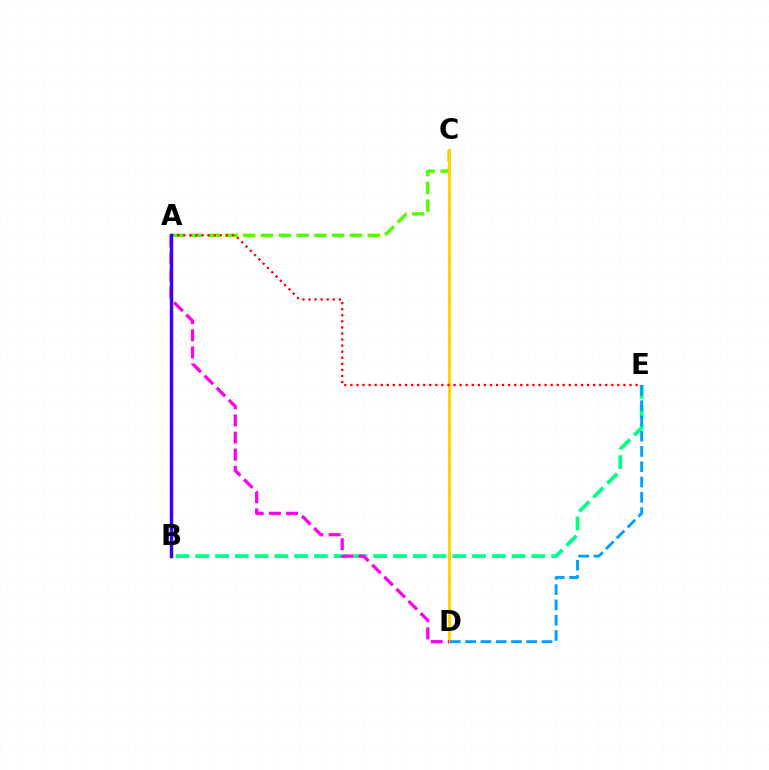{('A', 'C'): [{'color': '#4fff00', 'line_style': 'dashed', 'thickness': 2.42}], ('B', 'E'): [{'color': '#00ff86', 'line_style': 'dashed', 'thickness': 2.69}], ('C', 'D'): [{'color': '#ffd500', 'line_style': 'solid', 'thickness': 2.14}], ('A', 'E'): [{'color': '#ff0000', 'line_style': 'dotted', 'thickness': 1.65}], ('A', 'D'): [{'color': '#ff00ed', 'line_style': 'dashed', 'thickness': 2.33}], ('D', 'E'): [{'color': '#009eff', 'line_style': 'dashed', 'thickness': 2.08}], ('A', 'B'): [{'color': '#3700ff', 'line_style': 'solid', 'thickness': 2.48}]}